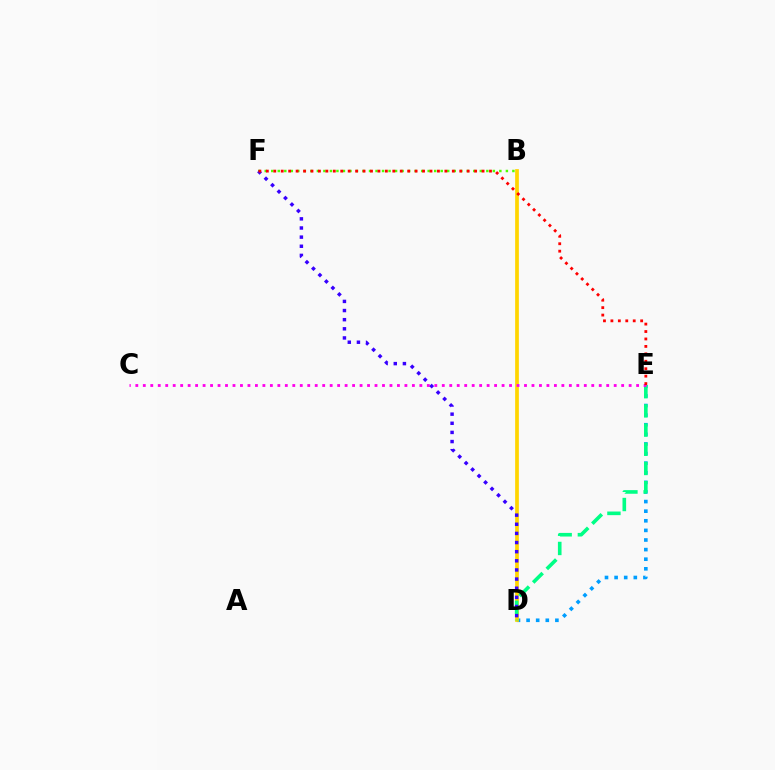{('D', 'E'): [{'color': '#009eff', 'line_style': 'dotted', 'thickness': 2.61}, {'color': '#00ff86', 'line_style': 'dashed', 'thickness': 2.61}], ('B', 'D'): [{'color': '#ffd500', 'line_style': 'solid', 'thickness': 2.68}], ('B', 'F'): [{'color': '#4fff00', 'line_style': 'dotted', 'thickness': 1.77}], ('C', 'E'): [{'color': '#ff00ed', 'line_style': 'dotted', 'thickness': 2.03}], ('D', 'F'): [{'color': '#3700ff', 'line_style': 'dotted', 'thickness': 2.48}], ('E', 'F'): [{'color': '#ff0000', 'line_style': 'dotted', 'thickness': 2.02}]}